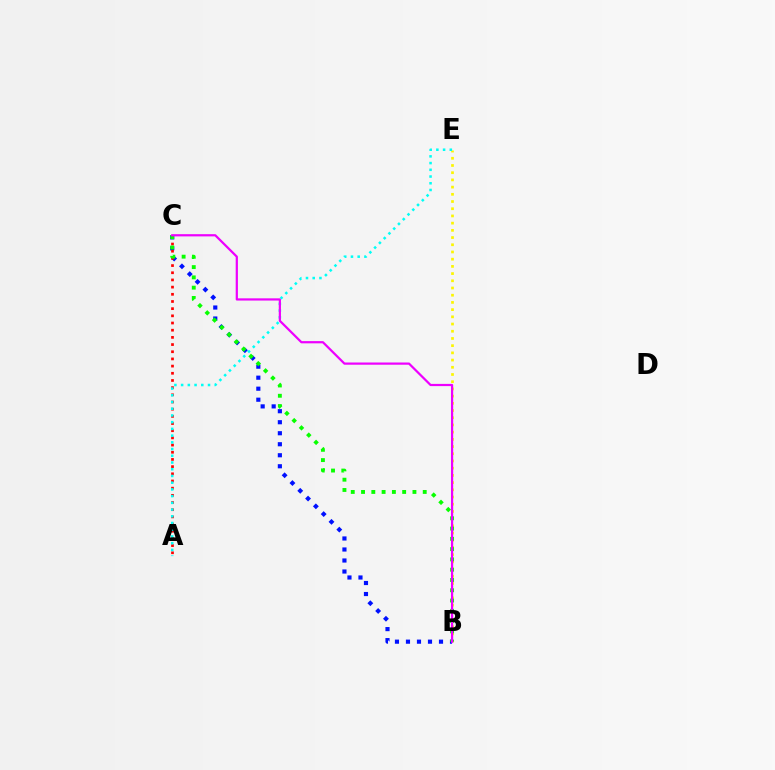{('B', 'E'): [{'color': '#fcf500', 'line_style': 'dotted', 'thickness': 1.96}], ('B', 'C'): [{'color': '#0010ff', 'line_style': 'dotted', 'thickness': 2.99}, {'color': '#08ff00', 'line_style': 'dotted', 'thickness': 2.79}, {'color': '#ee00ff', 'line_style': 'solid', 'thickness': 1.6}], ('A', 'C'): [{'color': '#ff0000', 'line_style': 'dotted', 'thickness': 1.95}], ('A', 'E'): [{'color': '#00fff6', 'line_style': 'dotted', 'thickness': 1.83}]}